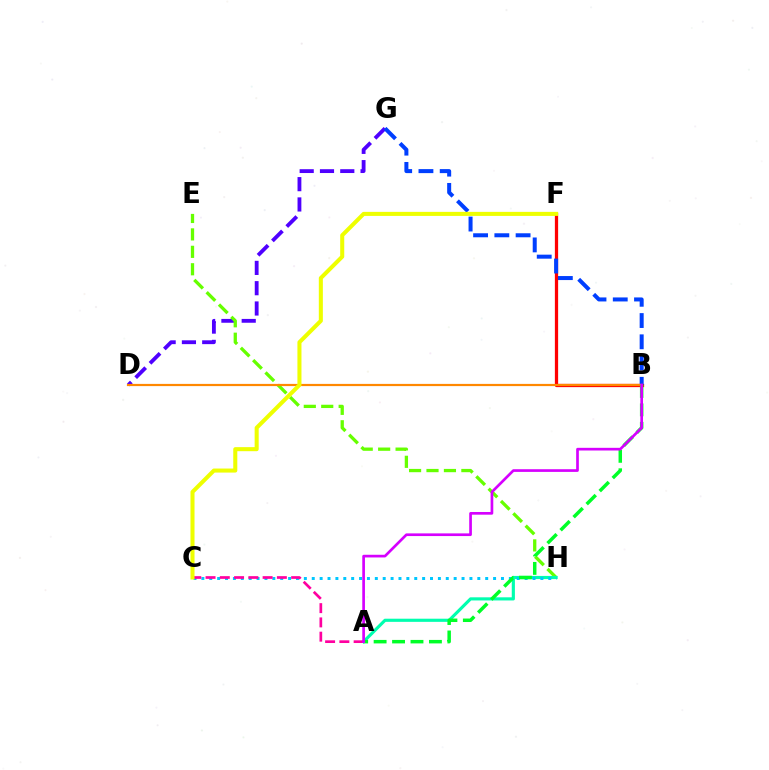{('B', 'F'): [{'color': '#ff0000', 'line_style': 'solid', 'thickness': 2.34}], ('D', 'G'): [{'color': '#4f00ff', 'line_style': 'dashed', 'thickness': 2.76}], ('E', 'H'): [{'color': '#66ff00', 'line_style': 'dashed', 'thickness': 2.37}], ('A', 'H'): [{'color': '#00ffaf', 'line_style': 'solid', 'thickness': 2.26}], ('C', 'H'): [{'color': '#00c7ff', 'line_style': 'dotted', 'thickness': 2.14}], ('B', 'G'): [{'color': '#003fff', 'line_style': 'dashed', 'thickness': 2.89}], ('B', 'D'): [{'color': '#ff8800', 'line_style': 'solid', 'thickness': 1.59}], ('A', 'B'): [{'color': '#00ff27', 'line_style': 'dashed', 'thickness': 2.5}, {'color': '#d600ff', 'line_style': 'solid', 'thickness': 1.93}], ('A', 'C'): [{'color': '#ff00a0', 'line_style': 'dashed', 'thickness': 1.94}], ('C', 'F'): [{'color': '#eeff00', 'line_style': 'solid', 'thickness': 2.92}]}